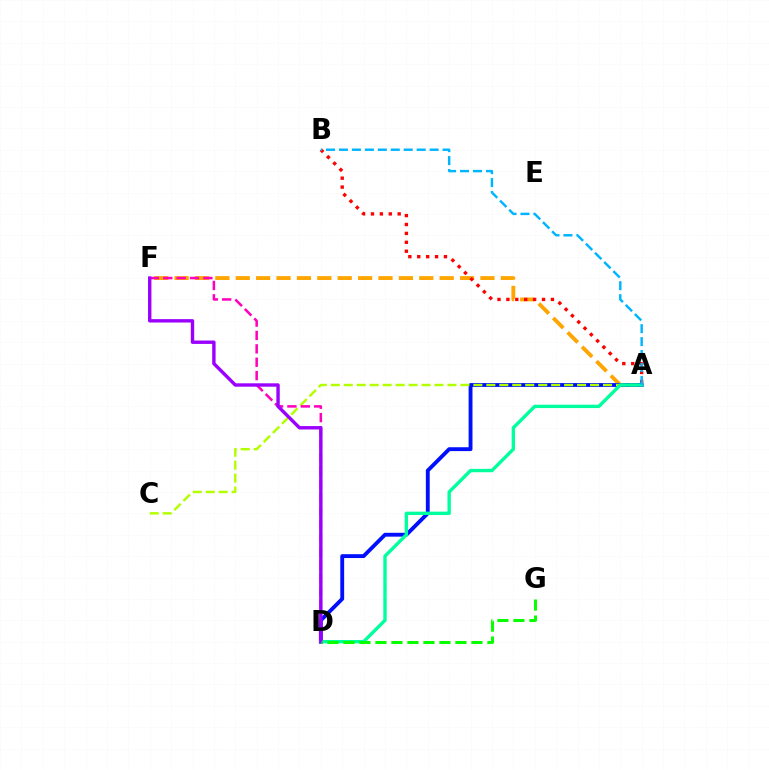{('A', 'F'): [{'color': '#ffa500', 'line_style': 'dashed', 'thickness': 2.77}], ('A', 'D'): [{'color': '#0010ff', 'line_style': 'solid', 'thickness': 2.78}, {'color': '#00ff9d', 'line_style': 'solid', 'thickness': 2.42}], ('A', 'B'): [{'color': '#ff0000', 'line_style': 'dotted', 'thickness': 2.42}, {'color': '#00b5ff', 'line_style': 'dashed', 'thickness': 1.76}], ('A', 'C'): [{'color': '#b3ff00', 'line_style': 'dashed', 'thickness': 1.76}], ('D', 'F'): [{'color': '#ff00bd', 'line_style': 'dashed', 'thickness': 1.82}, {'color': '#9b00ff', 'line_style': 'solid', 'thickness': 2.44}], ('D', 'G'): [{'color': '#08ff00', 'line_style': 'dashed', 'thickness': 2.17}]}